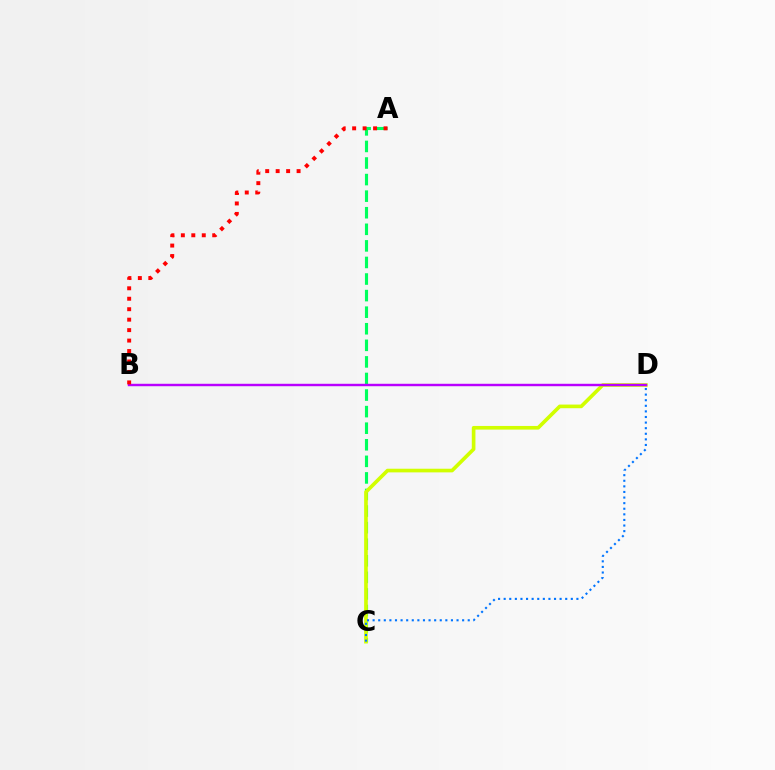{('A', 'C'): [{'color': '#00ff5c', 'line_style': 'dashed', 'thickness': 2.25}], ('C', 'D'): [{'color': '#d1ff00', 'line_style': 'solid', 'thickness': 2.63}, {'color': '#0074ff', 'line_style': 'dotted', 'thickness': 1.52}], ('B', 'D'): [{'color': '#b900ff', 'line_style': 'solid', 'thickness': 1.75}], ('A', 'B'): [{'color': '#ff0000', 'line_style': 'dotted', 'thickness': 2.84}]}